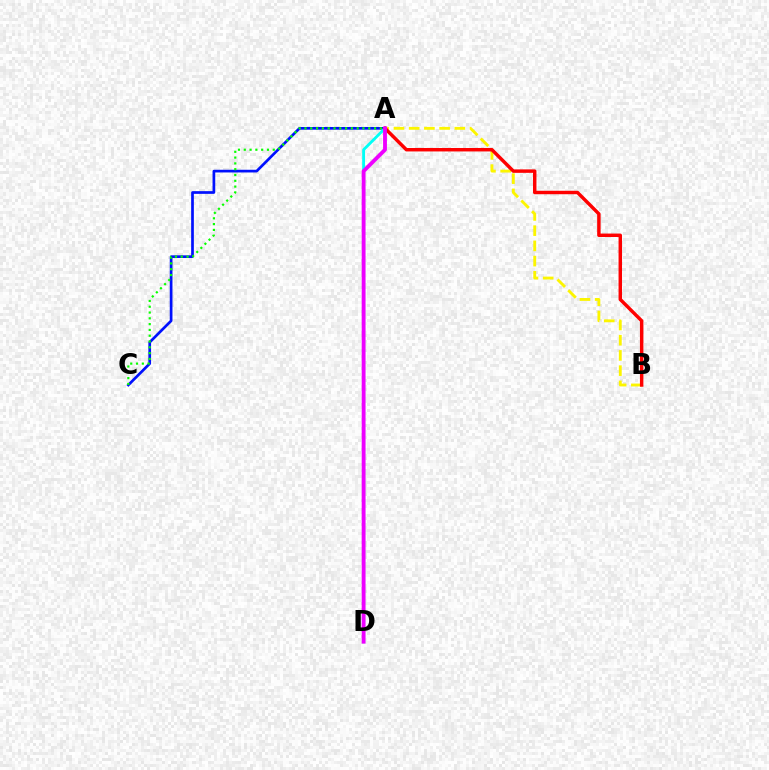{('A', 'C'): [{'color': '#0010ff', 'line_style': 'solid', 'thickness': 1.94}, {'color': '#08ff00', 'line_style': 'dotted', 'thickness': 1.58}], ('A', 'B'): [{'color': '#fcf500', 'line_style': 'dashed', 'thickness': 2.07}, {'color': '#ff0000', 'line_style': 'solid', 'thickness': 2.48}], ('A', 'D'): [{'color': '#00fff6', 'line_style': 'solid', 'thickness': 2.06}, {'color': '#ee00ff', 'line_style': 'solid', 'thickness': 2.77}]}